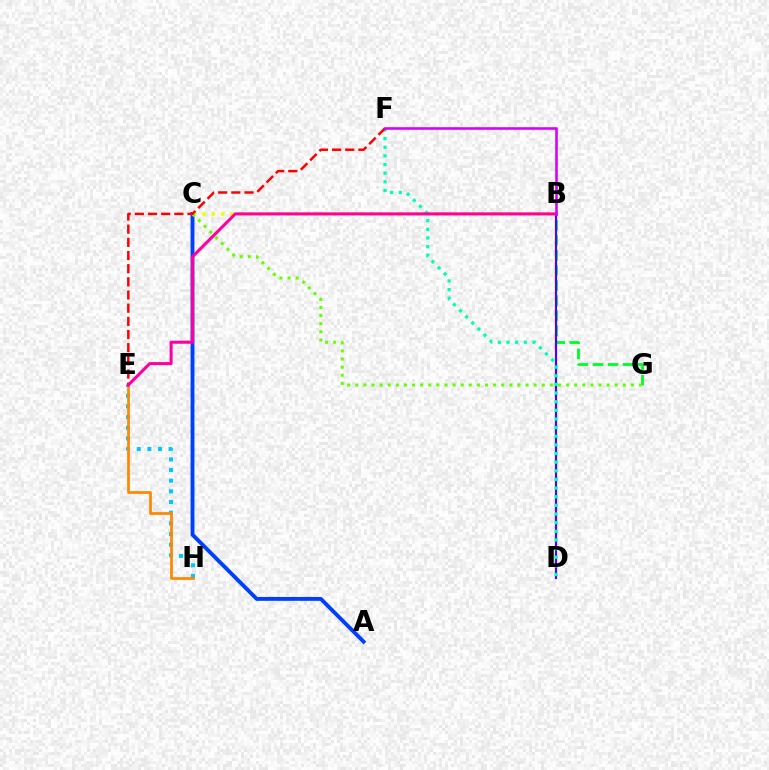{('A', 'C'): [{'color': '#003fff', 'line_style': 'solid', 'thickness': 2.8}], ('B', 'G'): [{'color': '#00ff27', 'line_style': 'dashed', 'thickness': 2.05}], ('E', 'H'): [{'color': '#00c7ff', 'line_style': 'dotted', 'thickness': 2.9}, {'color': '#ff8800', 'line_style': 'solid', 'thickness': 1.97}], ('B', 'C'): [{'color': '#eeff00', 'line_style': 'dotted', 'thickness': 2.53}], ('B', 'D'): [{'color': '#4f00ff', 'line_style': 'solid', 'thickness': 1.57}], ('D', 'F'): [{'color': '#00ffaf', 'line_style': 'dotted', 'thickness': 2.35}], ('C', 'G'): [{'color': '#66ff00', 'line_style': 'dotted', 'thickness': 2.2}], ('E', 'F'): [{'color': '#ff0000', 'line_style': 'dashed', 'thickness': 1.79}], ('B', 'E'): [{'color': '#ff00a0', 'line_style': 'solid', 'thickness': 2.2}], ('B', 'F'): [{'color': '#d600ff', 'line_style': 'solid', 'thickness': 1.86}]}